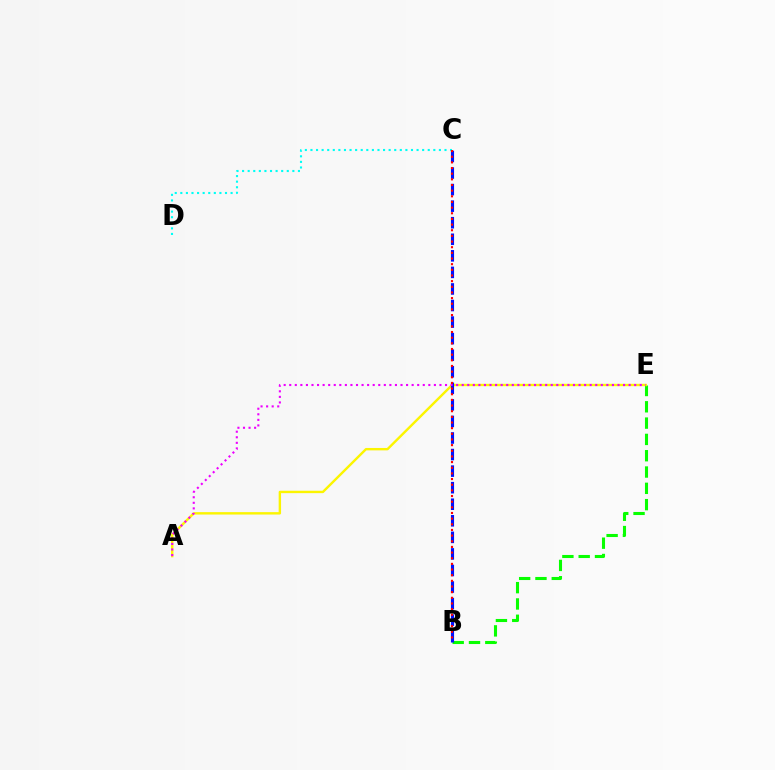{('C', 'D'): [{'color': '#00fff6', 'line_style': 'dotted', 'thickness': 1.52}], ('B', 'E'): [{'color': '#08ff00', 'line_style': 'dashed', 'thickness': 2.22}], ('A', 'E'): [{'color': '#fcf500', 'line_style': 'solid', 'thickness': 1.73}, {'color': '#ee00ff', 'line_style': 'dotted', 'thickness': 1.51}], ('B', 'C'): [{'color': '#0010ff', 'line_style': 'dashed', 'thickness': 2.25}, {'color': '#ff0000', 'line_style': 'dotted', 'thickness': 1.54}]}